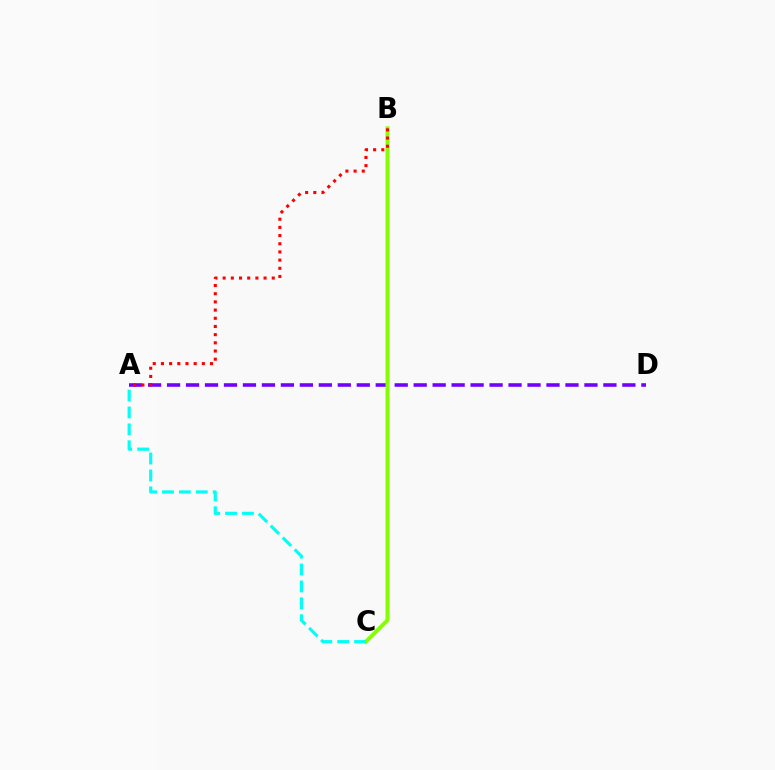{('A', 'D'): [{'color': '#7200ff', 'line_style': 'dashed', 'thickness': 2.58}], ('B', 'C'): [{'color': '#84ff00', 'line_style': 'solid', 'thickness': 2.86}], ('A', 'B'): [{'color': '#ff0000', 'line_style': 'dotted', 'thickness': 2.22}], ('A', 'C'): [{'color': '#00fff6', 'line_style': 'dashed', 'thickness': 2.3}]}